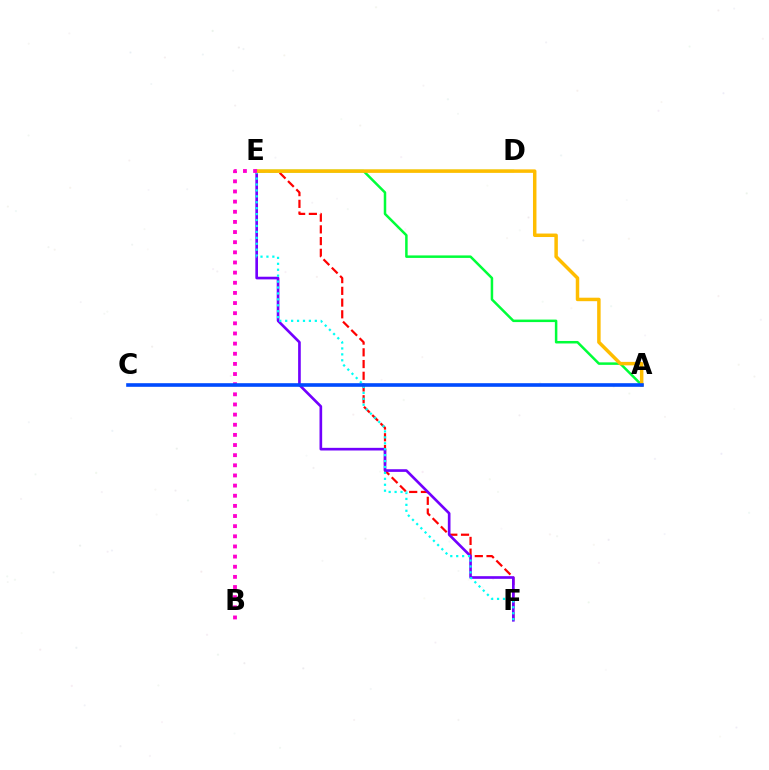{('A', 'E'): [{'color': '#00ff39', 'line_style': 'solid', 'thickness': 1.8}, {'color': '#ffbd00', 'line_style': 'solid', 'thickness': 2.5}], ('E', 'F'): [{'color': '#ff0000', 'line_style': 'dashed', 'thickness': 1.59}, {'color': '#7200ff', 'line_style': 'solid', 'thickness': 1.91}, {'color': '#00fff6', 'line_style': 'dotted', 'thickness': 1.61}], ('D', 'E'): [{'color': '#84ff00', 'line_style': 'solid', 'thickness': 1.74}], ('B', 'E'): [{'color': '#ff00cf', 'line_style': 'dotted', 'thickness': 2.76}], ('A', 'C'): [{'color': '#004bff', 'line_style': 'solid', 'thickness': 2.61}]}